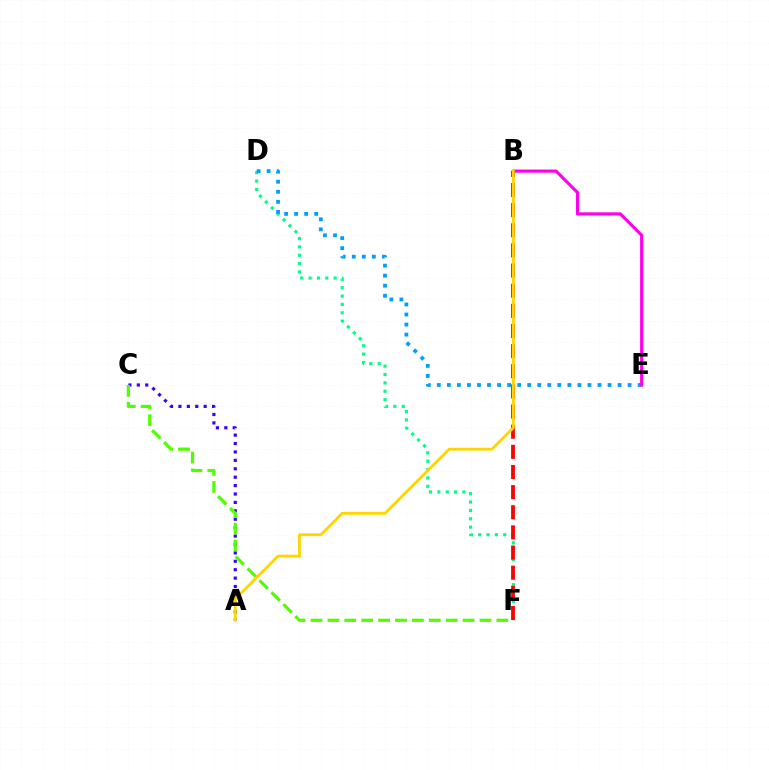{('D', 'F'): [{'color': '#00ff86', 'line_style': 'dotted', 'thickness': 2.27}], ('D', 'E'): [{'color': '#009eff', 'line_style': 'dotted', 'thickness': 2.73}], ('A', 'C'): [{'color': '#3700ff', 'line_style': 'dotted', 'thickness': 2.28}], ('B', 'E'): [{'color': '#ff00ed', 'line_style': 'solid', 'thickness': 2.26}], ('C', 'F'): [{'color': '#4fff00', 'line_style': 'dashed', 'thickness': 2.3}], ('B', 'F'): [{'color': '#ff0000', 'line_style': 'dashed', 'thickness': 2.74}], ('A', 'B'): [{'color': '#ffd500', 'line_style': 'solid', 'thickness': 2.03}]}